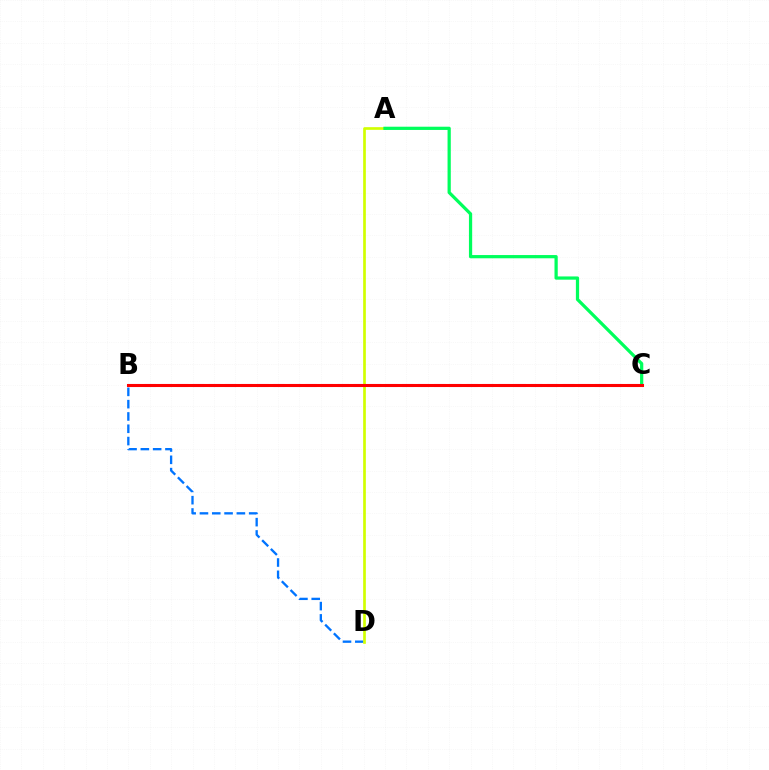{('B', 'D'): [{'color': '#0074ff', 'line_style': 'dashed', 'thickness': 1.67}], ('A', 'D'): [{'color': '#d1ff00', 'line_style': 'solid', 'thickness': 1.93}], ('A', 'C'): [{'color': '#00ff5c', 'line_style': 'solid', 'thickness': 2.33}], ('B', 'C'): [{'color': '#b900ff', 'line_style': 'dashed', 'thickness': 2.19}, {'color': '#ff0000', 'line_style': 'solid', 'thickness': 2.2}]}